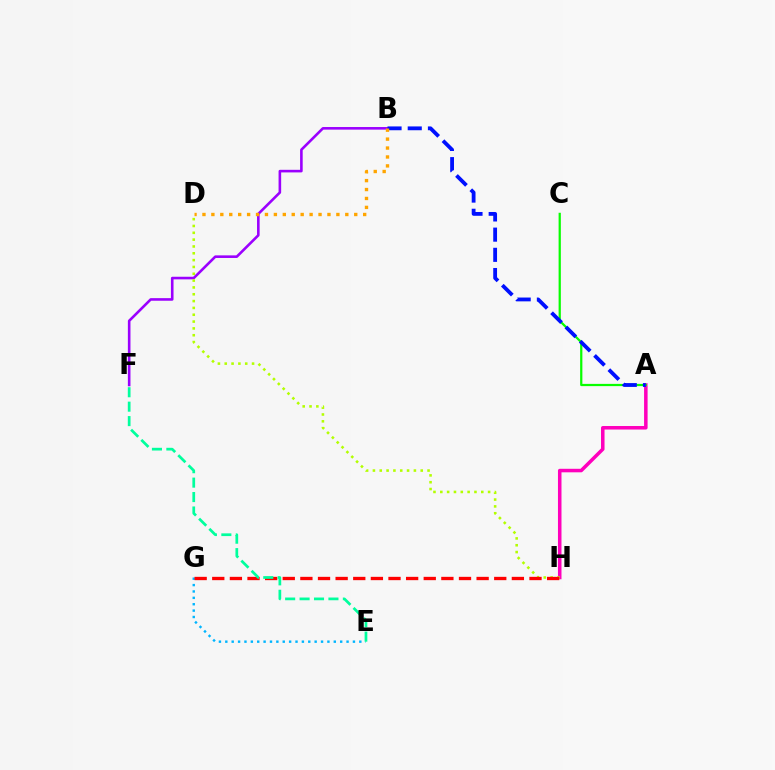{('E', 'G'): [{'color': '#00b5ff', 'line_style': 'dotted', 'thickness': 1.73}], ('B', 'F'): [{'color': '#9b00ff', 'line_style': 'solid', 'thickness': 1.87}], ('A', 'H'): [{'color': '#ff00bd', 'line_style': 'solid', 'thickness': 2.54}], ('A', 'C'): [{'color': '#08ff00', 'line_style': 'solid', 'thickness': 1.61}], ('D', 'H'): [{'color': '#b3ff00', 'line_style': 'dotted', 'thickness': 1.86}], ('A', 'B'): [{'color': '#0010ff', 'line_style': 'dashed', 'thickness': 2.74}], ('G', 'H'): [{'color': '#ff0000', 'line_style': 'dashed', 'thickness': 2.39}], ('B', 'D'): [{'color': '#ffa500', 'line_style': 'dotted', 'thickness': 2.43}], ('E', 'F'): [{'color': '#00ff9d', 'line_style': 'dashed', 'thickness': 1.96}]}